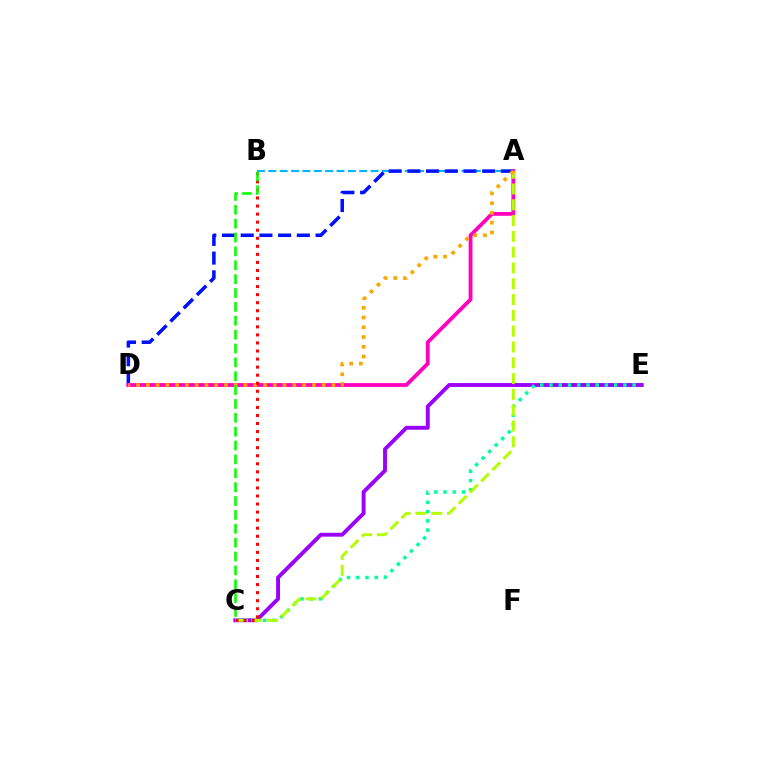{('A', 'B'): [{'color': '#00b5ff', 'line_style': 'dashed', 'thickness': 1.54}], ('A', 'D'): [{'color': '#0010ff', 'line_style': 'dashed', 'thickness': 2.54}, {'color': '#ff00bd', 'line_style': 'solid', 'thickness': 2.74}, {'color': '#ffa500', 'line_style': 'dotted', 'thickness': 2.65}], ('C', 'E'): [{'color': '#9b00ff', 'line_style': 'solid', 'thickness': 2.8}, {'color': '#00ff9d', 'line_style': 'dotted', 'thickness': 2.51}], ('A', 'C'): [{'color': '#b3ff00', 'line_style': 'dashed', 'thickness': 2.15}], ('B', 'C'): [{'color': '#ff0000', 'line_style': 'dotted', 'thickness': 2.19}, {'color': '#08ff00', 'line_style': 'dashed', 'thickness': 1.88}]}